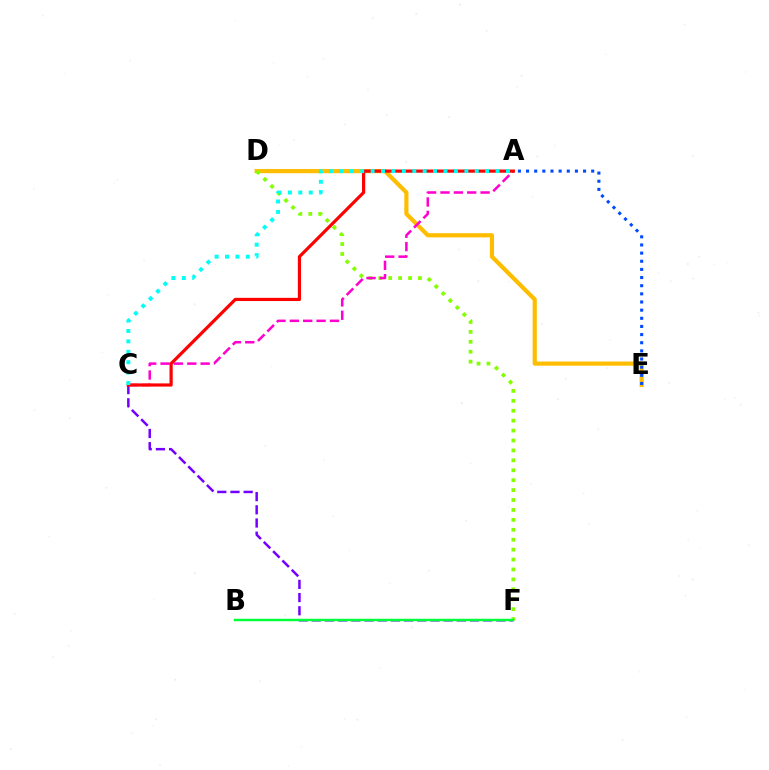{('D', 'E'): [{'color': '#ffbd00', 'line_style': 'solid', 'thickness': 3.0}], ('C', 'F'): [{'color': '#7200ff', 'line_style': 'dashed', 'thickness': 1.79}], ('D', 'F'): [{'color': '#84ff00', 'line_style': 'dotted', 'thickness': 2.7}], ('A', 'E'): [{'color': '#004bff', 'line_style': 'dotted', 'thickness': 2.21}], ('B', 'F'): [{'color': '#00ff39', 'line_style': 'solid', 'thickness': 1.78}], ('A', 'C'): [{'color': '#ff00cf', 'line_style': 'dashed', 'thickness': 1.82}, {'color': '#ff0000', 'line_style': 'solid', 'thickness': 2.3}, {'color': '#00fff6', 'line_style': 'dotted', 'thickness': 2.83}]}